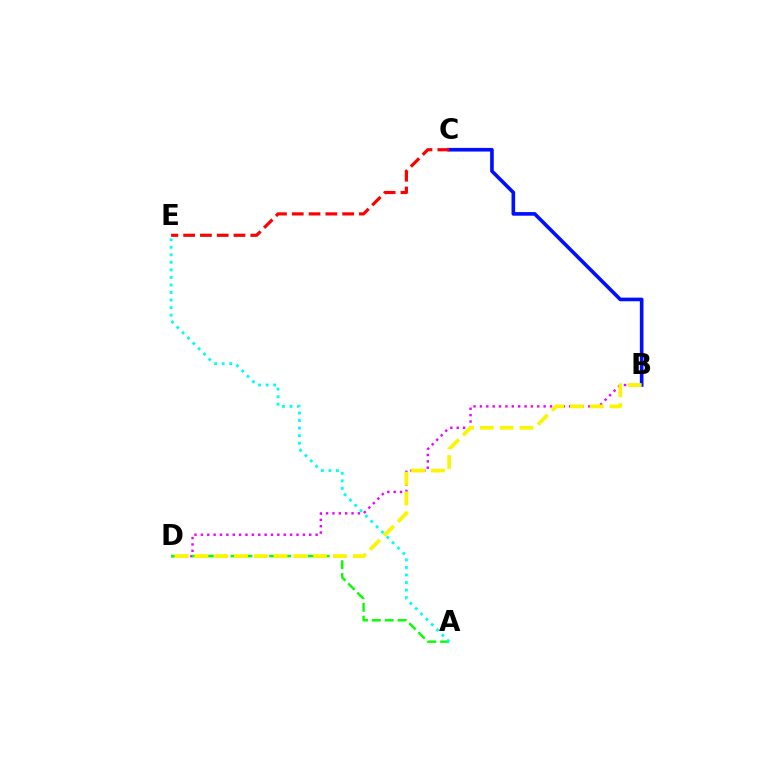{('B', 'D'): [{'color': '#ee00ff', 'line_style': 'dotted', 'thickness': 1.73}, {'color': '#fcf500', 'line_style': 'dashed', 'thickness': 2.69}], ('B', 'C'): [{'color': '#0010ff', 'line_style': 'solid', 'thickness': 2.62}], ('A', 'D'): [{'color': '#08ff00', 'line_style': 'dashed', 'thickness': 1.75}], ('C', 'E'): [{'color': '#ff0000', 'line_style': 'dashed', 'thickness': 2.28}], ('A', 'E'): [{'color': '#00fff6', 'line_style': 'dotted', 'thickness': 2.05}]}